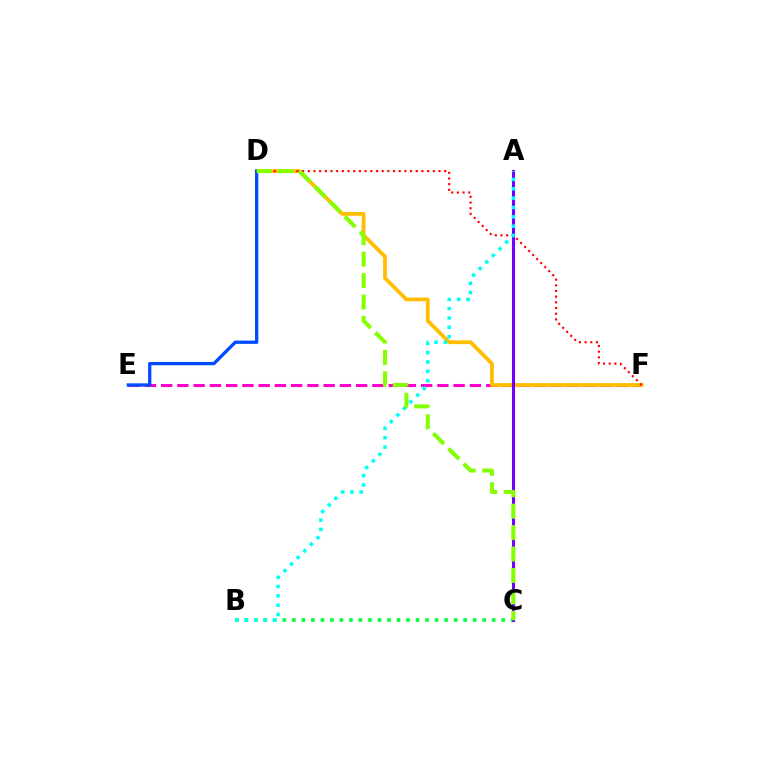{('B', 'C'): [{'color': '#00ff39', 'line_style': 'dotted', 'thickness': 2.58}], ('E', 'F'): [{'color': '#ff00cf', 'line_style': 'dashed', 'thickness': 2.21}], ('D', 'F'): [{'color': '#ffbd00', 'line_style': 'solid', 'thickness': 2.71}, {'color': '#ff0000', 'line_style': 'dotted', 'thickness': 1.54}], ('A', 'C'): [{'color': '#7200ff', 'line_style': 'solid', 'thickness': 2.19}], ('A', 'B'): [{'color': '#00fff6', 'line_style': 'dotted', 'thickness': 2.54}], ('D', 'E'): [{'color': '#004bff', 'line_style': 'solid', 'thickness': 2.36}], ('C', 'D'): [{'color': '#84ff00', 'line_style': 'dashed', 'thickness': 2.91}]}